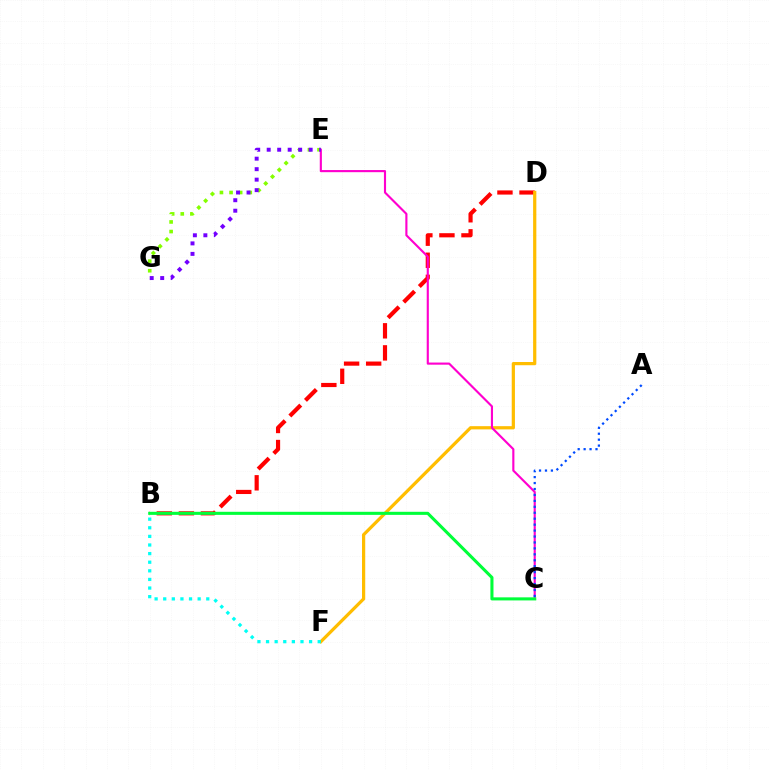{('B', 'D'): [{'color': '#ff0000', 'line_style': 'dashed', 'thickness': 3.0}], ('D', 'F'): [{'color': '#ffbd00', 'line_style': 'solid', 'thickness': 2.32}], ('E', 'G'): [{'color': '#84ff00', 'line_style': 'dotted', 'thickness': 2.61}, {'color': '#7200ff', 'line_style': 'dotted', 'thickness': 2.85}], ('C', 'E'): [{'color': '#ff00cf', 'line_style': 'solid', 'thickness': 1.54}], ('A', 'C'): [{'color': '#004bff', 'line_style': 'dotted', 'thickness': 1.61}], ('B', 'F'): [{'color': '#00fff6', 'line_style': 'dotted', 'thickness': 2.34}], ('B', 'C'): [{'color': '#00ff39', 'line_style': 'solid', 'thickness': 2.21}]}